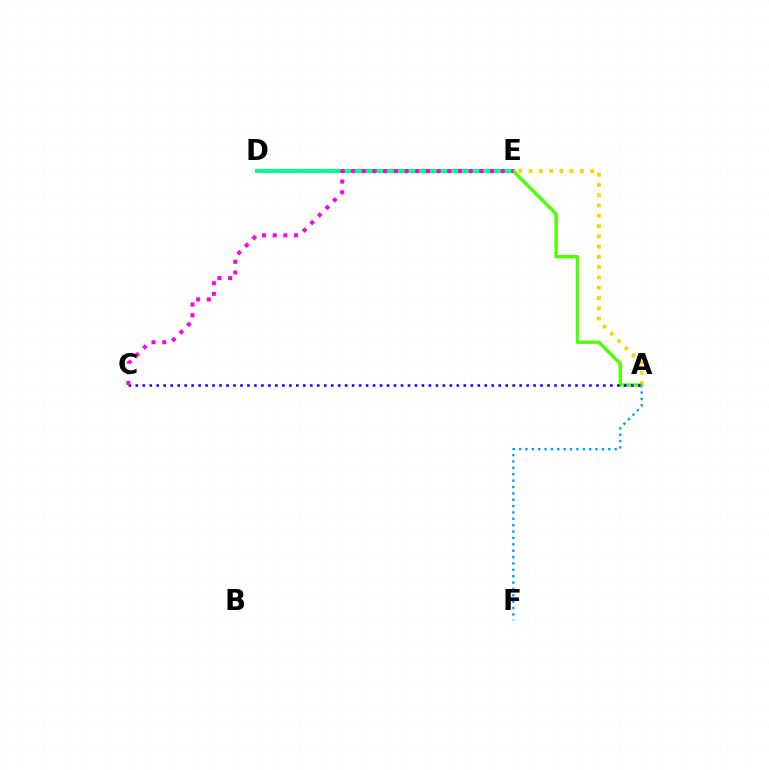{('A', 'E'): [{'color': '#ffd500', 'line_style': 'dotted', 'thickness': 2.79}, {'color': '#4fff00', 'line_style': 'solid', 'thickness': 2.42}], ('D', 'E'): [{'color': '#ff0000', 'line_style': 'solid', 'thickness': 2.57}, {'color': '#00ff86', 'line_style': 'solid', 'thickness': 2.85}], ('A', 'F'): [{'color': '#009eff', 'line_style': 'dotted', 'thickness': 1.73}], ('A', 'C'): [{'color': '#3700ff', 'line_style': 'dotted', 'thickness': 1.9}], ('C', 'E'): [{'color': '#ff00ed', 'line_style': 'dotted', 'thickness': 2.9}]}